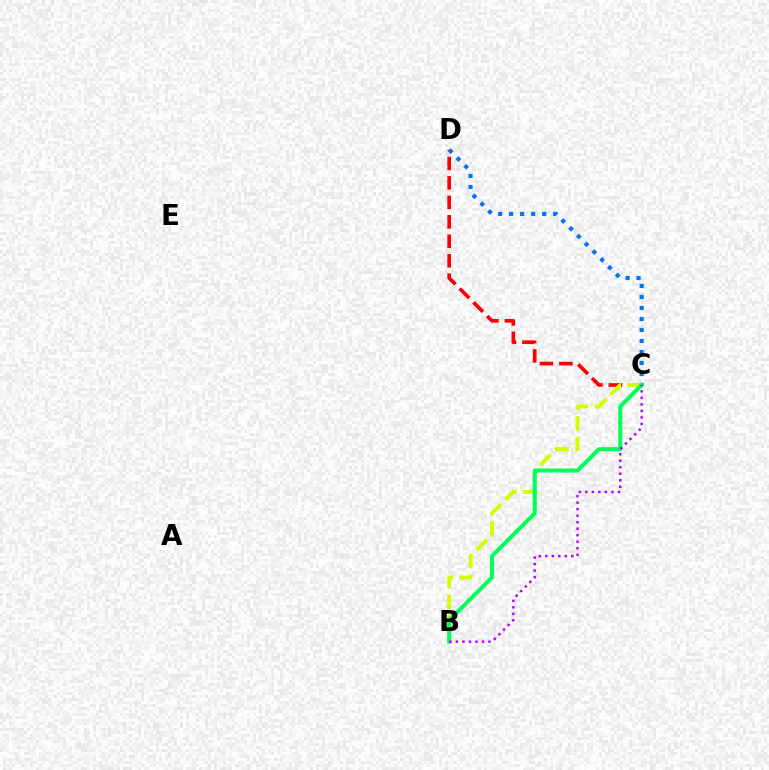{('C', 'D'): [{'color': '#0074ff', 'line_style': 'dotted', 'thickness': 2.99}, {'color': '#ff0000', 'line_style': 'dashed', 'thickness': 2.64}], ('B', 'C'): [{'color': '#d1ff00', 'line_style': 'dashed', 'thickness': 2.81}, {'color': '#00ff5c', 'line_style': 'solid', 'thickness': 2.89}, {'color': '#b900ff', 'line_style': 'dotted', 'thickness': 1.77}]}